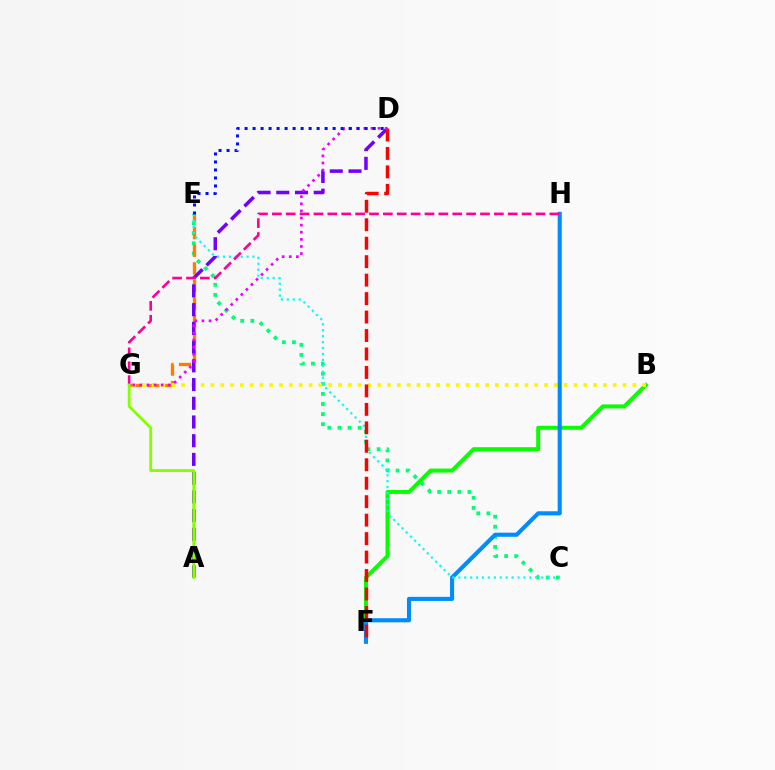{('C', 'E'): [{'color': '#00ff74', 'line_style': 'dotted', 'thickness': 2.74}, {'color': '#00fff6', 'line_style': 'dotted', 'thickness': 1.61}], ('E', 'G'): [{'color': '#ff7c00', 'line_style': 'dashed', 'thickness': 2.39}], ('B', 'F'): [{'color': '#08ff00', 'line_style': 'solid', 'thickness': 2.86}], ('B', 'G'): [{'color': '#fcf500', 'line_style': 'dotted', 'thickness': 2.67}], ('F', 'H'): [{'color': '#008cff', 'line_style': 'solid', 'thickness': 2.96}], ('A', 'D'): [{'color': '#7200ff', 'line_style': 'dashed', 'thickness': 2.54}], ('G', 'H'): [{'color': '#ff0094', 'line_style': 'dashed', 'thickness': 1.89}], ('A', 'G'): [{'color': '#84ff00', 'line_style': 'solid', 'thickness': 2.03}], ('D', 'F'): [{'color': '#ff0000', 'line_style': 'dashed', 'thickness': 2.51}], ('D', 'G'): [{'color': '#ee00ff', 'line_style': 'dotted', 'thickness': 1.93}], ('D', 'E'): [{'color': '#0010ff', 'line_style': 'dotted', 'thickness': 2.17}]}